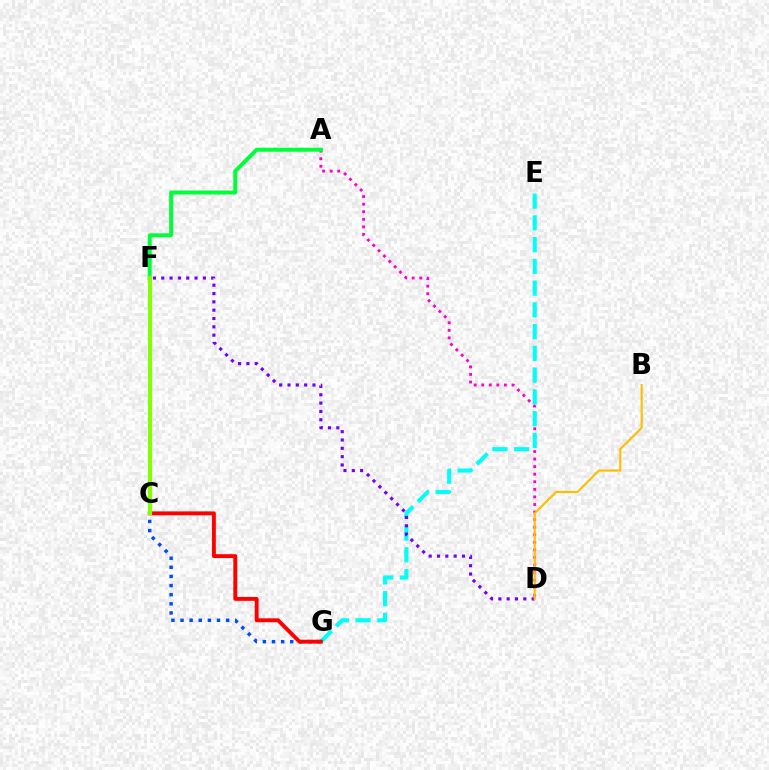{('A', 'D'): [{'color': '#ff00cf', 'line_style': 'dotted', 'thickness': 2.06}], ('E', 'G'): [{'color': '#00fff6', 'line_style': 'dashed', 'thickness': 2.96}], ('D', 'F'): [{'color': '#7200ff', 'line_style': 'dotted', 'thickness': 2.26}], ('C', 'G'): [{'color': '#004bff', 'line_style': 'dotted', 'thickness': 2.48}, {'color': '#ff0000', 'line_style': 'solid', 'thickness': 2.8}], ('B', 'D'): [{'color': '#ffbd00', 'line_style': 'solid', 'thickness': 1.52}], ('A', 'F'): [{'color': '#00ff39', 'line_style': 'solid', 'thickness': 2.86}], ('C', 'F'): [{'color': '#84ff00', 'line_style': 'solid', 'thickness': 2.95}]}